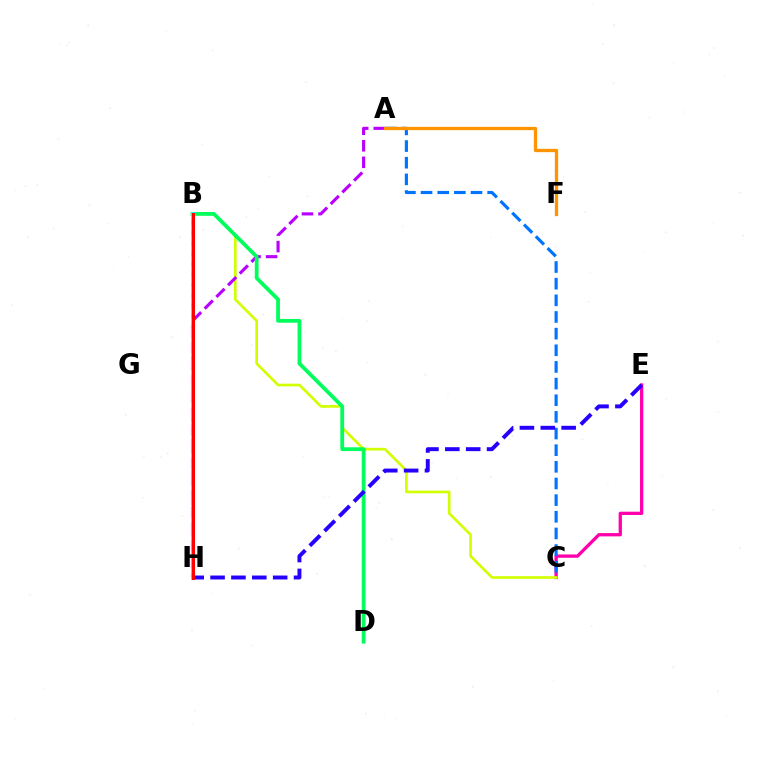{('C', 'E'): [{'color': '#ff00ac', 'line_style': 'solid', 'thickness': 2.37}], ('B', 'C'): [{'color': '#d1ff00', 'line_style': 'solid', 'thickness': 1.92}], ('A', 'C'): [{'color': '#0074ff', 'line_style': 'dashed', 'thickness': 2.26}], ('A', 'H'): [{'color': '#b900ff', 'line_style': 'dashed', 'thickness': 2.25}], ('B', 'D'): [{'color': '#00ff5c', 'line_style': 'solid', 'thickness': 2.73}], ('E', 'H'): [{'color': '#2500ff', 'line_style': 'dashed', 'thickness': 2.83}], ('B', 'H'): [{'color': '#00fff6', 'line_style': 'solid', 'thickness': 2.8}, {'color': '#3dff00', 'line_style': 'dotted', 'thickness': 2.82}, {'color': '#ff0000', 'line_style': 'solid', 'thickness': 2.17}], ('A', 'F'): [{'color': '#ff9400', 'line_style': 'solid', 'thickness': 2.38}]}